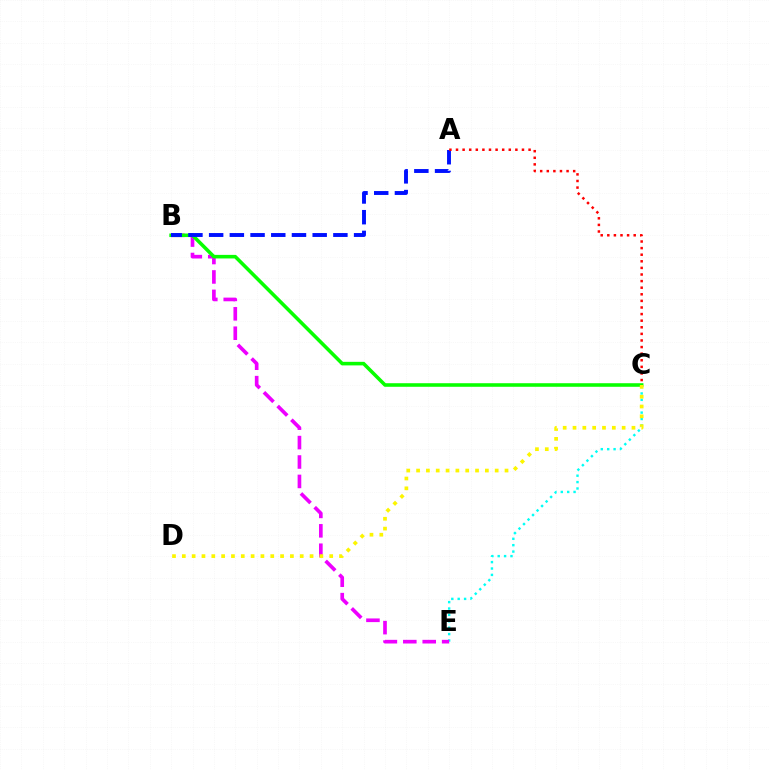{('C', 'E'): [{'color': '#00fff6', 'line_style': 'dotted', 'thickness': 1.74}], ('B', 'E'): [{'color': '#ee00ff', 'line_style': 'dashed', 'thickness': 2.64}], ('B', 'C'): [{'color': '#08ff00', 'line_style': 'solid', 'thickness': 2.57}], ('A', 'B'): [{'color': '#0010ff', 'line_style': 'dashed', 'thickness': 2.81}], ('C', 'D'): [{'color': '#fcf500', 'line_style': 'dotted', 'thickness': 2.67}], ('A', 'C'): [{'color': '#ff0000', 'line_style': 'dotted', 'thickness': 1.79}]}